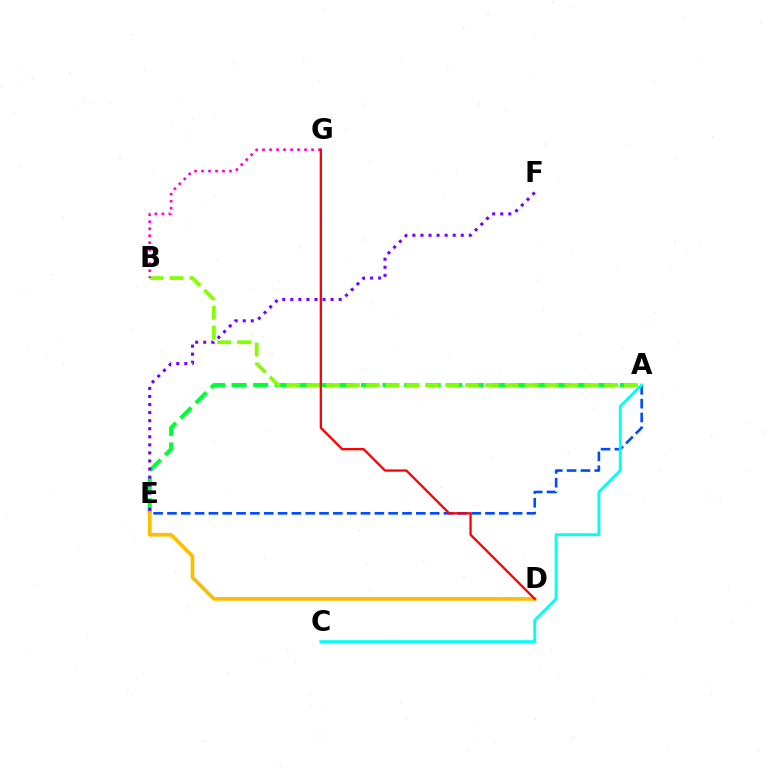{('A', 'E'): [{'color': '#004bff', 'line_style': 'dashed', 'thickness': 1.88}, {'color': '#00ff39', 'line_style': 'dashed', 'thickness': 2.93}], ('E', 'F'): [{'color': '#7200ff', 'line_style': 'dotted', 'thickness': 2.19}], ('A', 'B'): [{'color': '#84ff00', 'line_style': 'dashed', 'thickness': 2.7}], ('B', 'G'): [{'color': '#ff00cf', 'line_style': 'dotted', 'thickness': 1.9}], ('D', 'E'): [{'color': '#ffbd00', 'line_style': 'solid', 'thickness': 2.66}], ('D', 'G'): [{'color': '#ff0000', 'line_style': 'solid', 'thickness': 1.66}], ('A', 'C'): [{'color': '#00fff6', 'line_style': 'solid', 'thickness': 2.09}]}